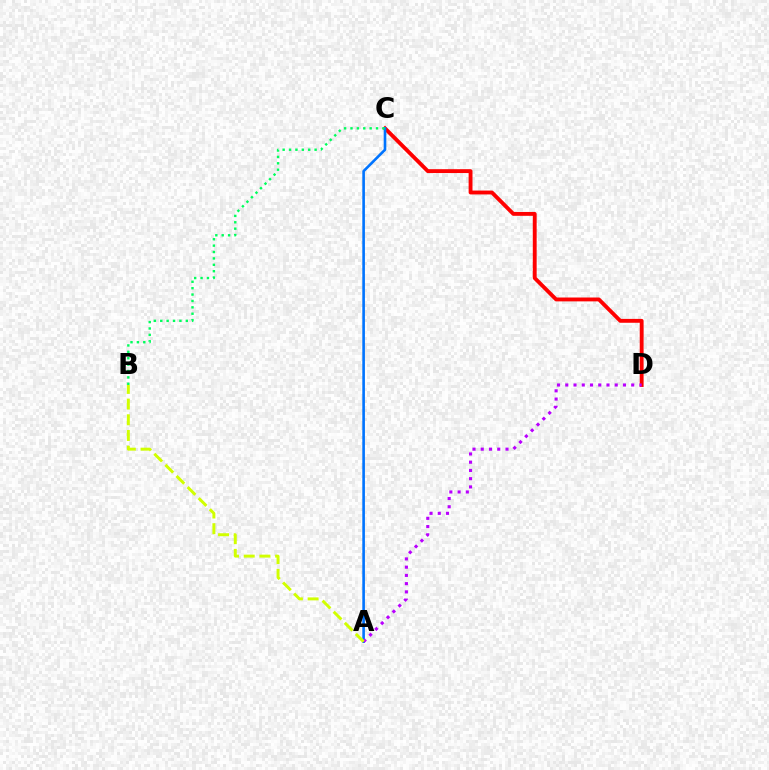{('C', 'D'): [{'color': '#ff0000', 'line_style': 'solid', 'thickness': 2.78}], ('A', 'C'): [{'color': '#0074ff', 'line_style': 'solid', 'thickness': 1.89}], ('A', 'D'): [{'color': '#b900ff', 'line_style': 'dotted', 'thickness': 2.24}], ('B', 'C'): [{'color': '#00ff5c', 'line_style': 'dotted', 'thickness': 1.74}], ('A', 'B'): [{'color': '#d1ff00', 'line_style': 'dashed', 'thickness': 2.13}]}